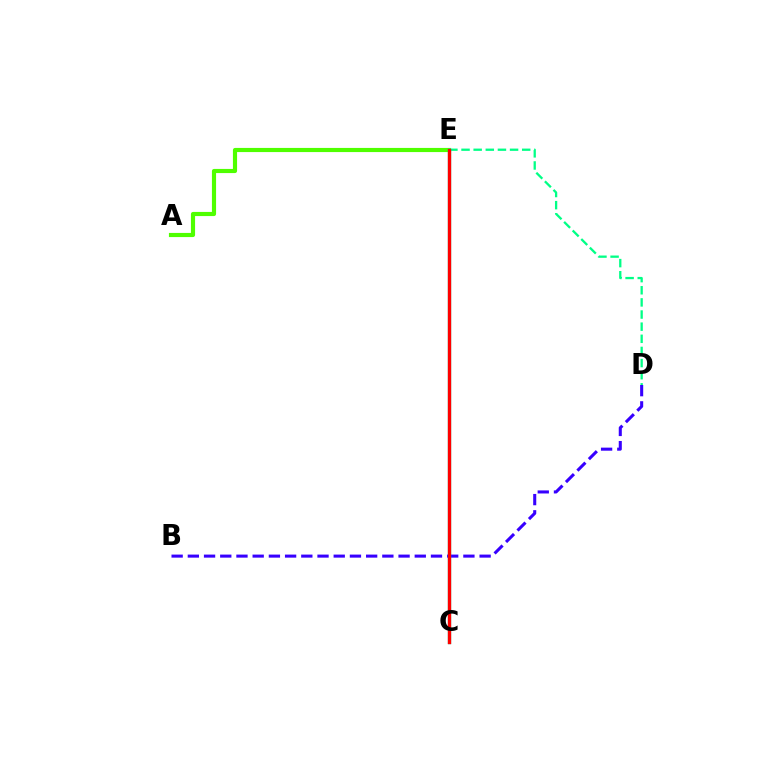{('C', 'E'): [{'color': '#ffd500', 'line_style': 'solid', 'thickness': 2.34}, {'color': '#009eff', 'line_style': 'solid', 'thickness': 2.38}, {'color': '#ff00ed', 'line_style': 'dashed', 'thickness': 1.95}, {'color': '#ff0000', 'line_style': 'solid', 'thickness': 2.31}], ('A', 'E'): [{'color': '#4fff00', 'line_style': 'solid', 'thickness': 2.98}], ('D', 'E'): [{'color': '#00ff86', 'line_style': 'dashed', 'thickness': 1.65}], ('B', 'D'): [{'color': '#3700ff', 'line_style': 'dashed', 'thickness': 2.2}]}